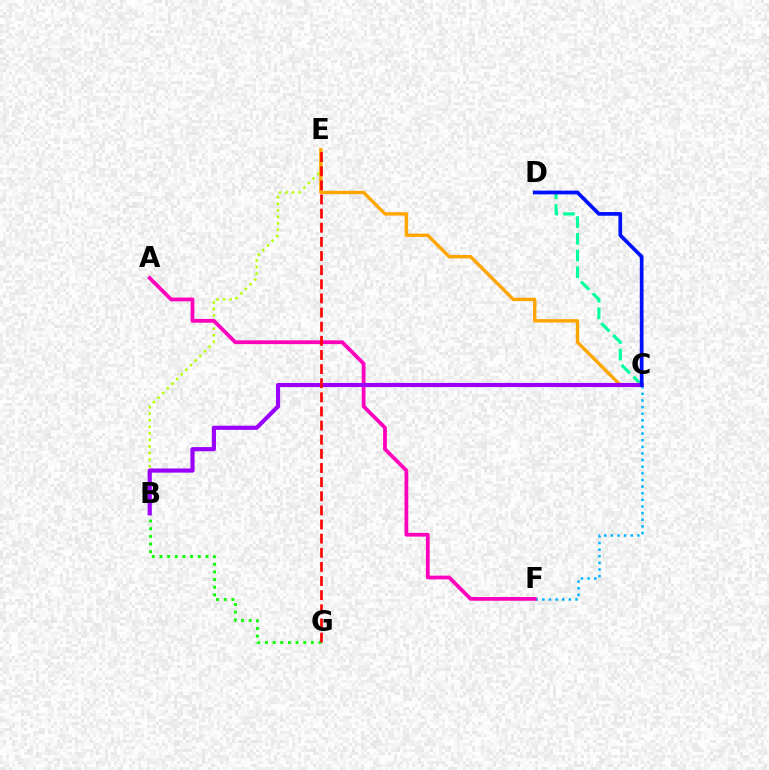{('B', 'G'): [{'color': '#08ff00', 'line_style': 'dotted', 'thickness': 2.08}], ('C', 'F'): [{'color': '#00b5ff', 'line_style': 'dotted', 'thickness': 1.8}], ('B', 'E'): [{'color': '#b3ff00', 'line_style': 'dotted', 'thickness': 1.78}], ('C', 'E'): [{'color': '#ffa500', 'line_style': 'solid', 'thickness': 2.44}], ('A', 'F'): [{'color': '#ff00bd', 'line_style': 'solid', 'thickness': 2.71}], ('C', 'D'): [{'color': '#00ff9d', 'line_style': 'dashed', 'thickness': 2.27}, {'color': '#0010ff', 'line_style': 'solid', 'thickness': 2.66}], ('B', 'C'): [{'color': '#9b00ff', 'line_style': 'solid', 'thickness': 2.99}], ('E', 'G'): [{'color': '#ff0000', 'line_style': 'dashed', 'thickness': 1.92}]}